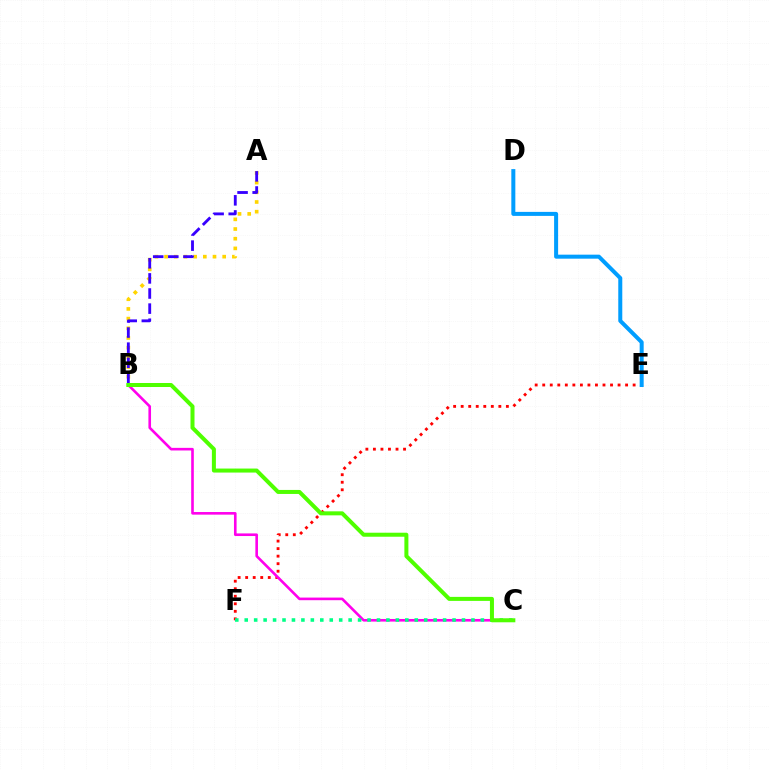{('E', 'F'): [{'color': '#ff0000', 'line_style': 'dotted', 'thickness': 2.05}], ('B', 'C'): [{'color': '#ff00ed', 'line_style': 'solid', 'thickness': 1.88}, {'color': '#4fff00', 'line_style': 'solid', 'thickness': 2.89}], ('C', 'F'): [{'color': '#00ff86', 'line_style': 'dotted', 'thickness': 2.57}], ('A', 'B'): [{'color': '#ffd500', 'line_style': 'dotted', 'thickness': 2.63}, {'color': '#3700ff', 'line_style': 'dashed', 'thickness': 2.05}], ('D', 'E'): [{'color': '#009eff', 'line_style': 'solid', 'thickness': 2.89}]}